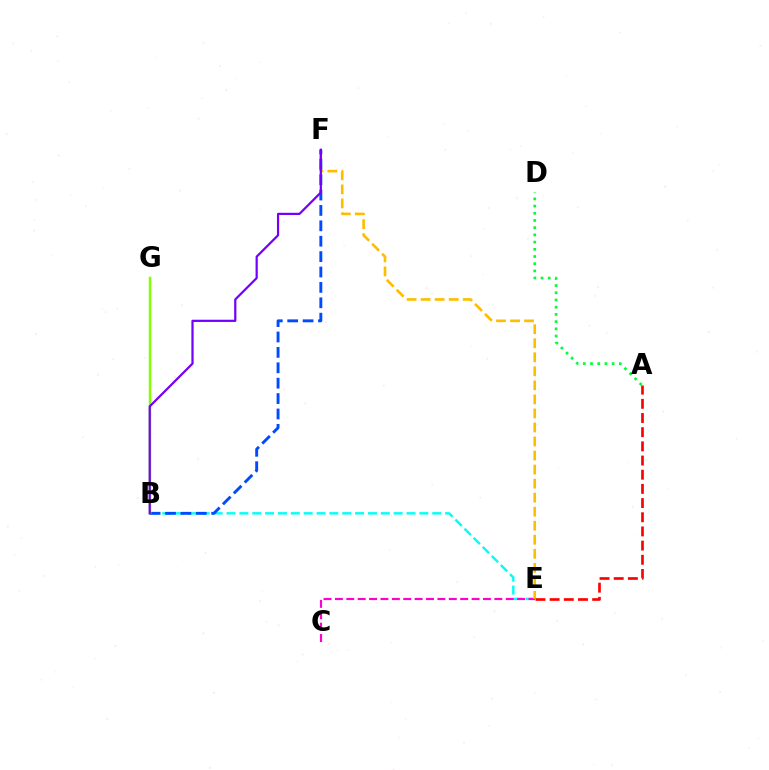{('B', 'E'): [{'color': '#00fff6', 'line_style': 'dashed', 'thickness': 1.75}], ('C', 'E'): [{'color': '#ff00cf', 'line_style': 'dashed', 'thickness': 1.55}], ('E', 'F'): [{'color': '#ffbd00', 'line_style': 'dashed', 'thickness': 1.91}], ('A', 'D'): [{'color': '#00ff39', 'line_style': 'dotted', 'thickness': 1.96}], ('B', 'F'): [{'color': '#004bff', 'line_style': 'dashed', 'thickness': 2.09}, {'color': '#7200ff', 'line_style': 'solid', 'thickness': 1.6}], ('B', 'G'): [{'color': '#84ff00', 'line_style': 'solid', 'thickness': 1.79}], ('A', 'E'): [{'color': '#ff0000', 'line_style': 'dashed', 'thickness': 1.93}]}